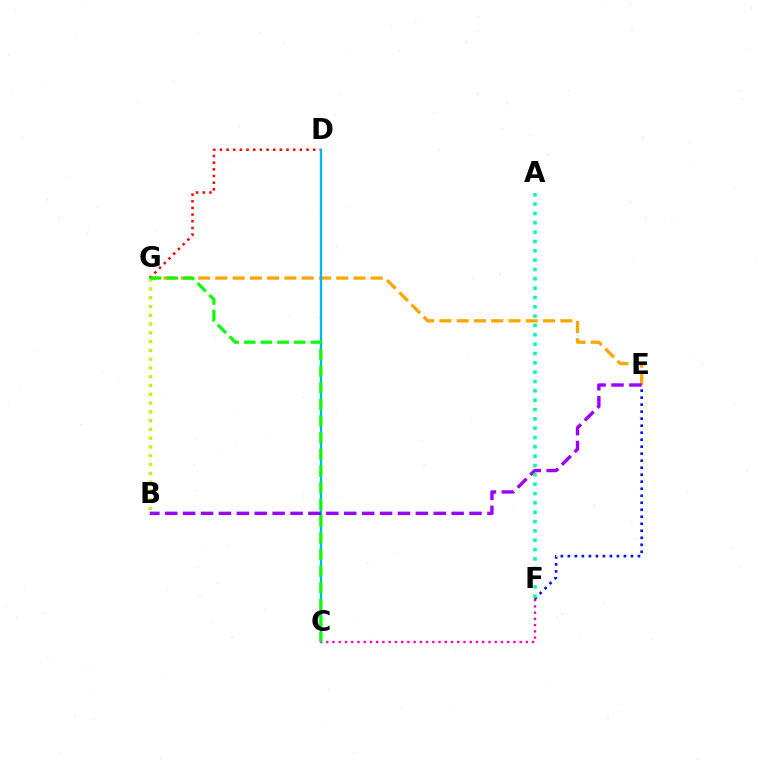{('E', 'G'): [{'color': '#ffa500', 'line_style': 'dashed', 'thickness': 2.35}], ('D', 'G'): [{'color': '#ff0000', 'line_style': 'dotted', 'thickness': 1.81}], ('B', 'G'): [{'color': '#b3ff00', 'line_style': 'dotted', 'thickness': 2.39}], ('C', 'D'): [{'color': '#00b5ff', 'line_style': 'solid', 'thickness': 1.69}], ('C', 'F'): [{'color': '#ff00bd', 'line_style': 'dotted', 'thickness': 1.7}], ('B', 'E'): [{'color': '#9b00ff', 'line_style': 'dashed', 'thickness': 2.43}], ('C', 'G'): [{'color': '#08ff00', 'line_style': 'dashed', 'thickness': 2.26}], ('E', 'F'): [{'color': '#0010ff', 'line_style': 'dotted', 'thickness': 1.9}], ('A', 'F'): [{'color': '#00ff9d', 'line_style': 'dotted', 'thickness': 2.54}]}